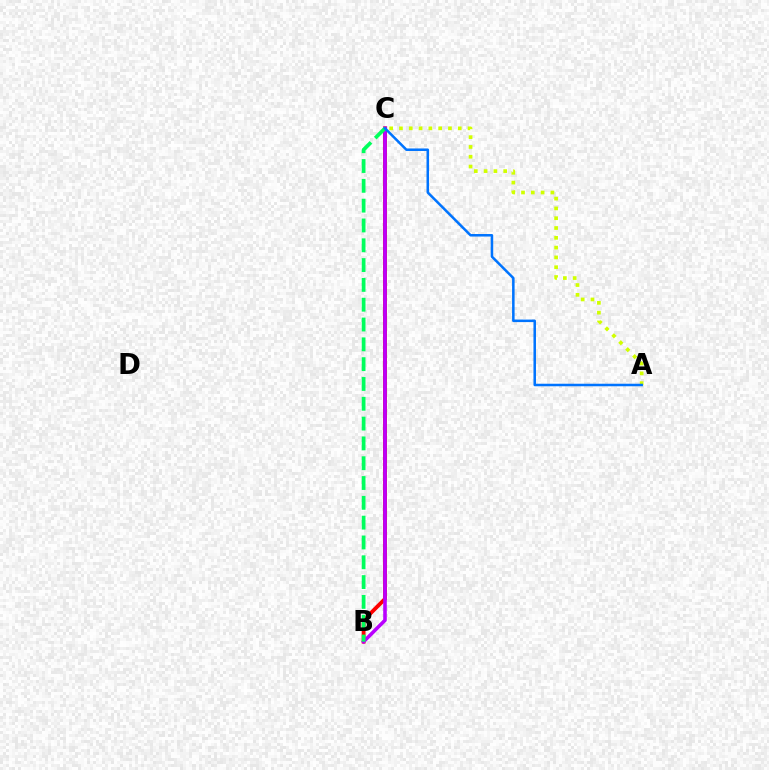{('B', 'C'): [{'color': '#ff0000', 'line_style': 'solid', 'thickness': 2.76}, {'color': '#b900ff', 'line_style': 'solid', 'thickness': 2.57}, {'color': '#00ff5c', 'line_style': 'dashed', 'thickness': 2.69}], ('A', 'C'): [{'color': '#d1ff00', 'line_style': 'dotted', 'thickness': 2.66}, {'color': '#0074ff', 'line_style': 'solid', 'thickness': 1.82}]}